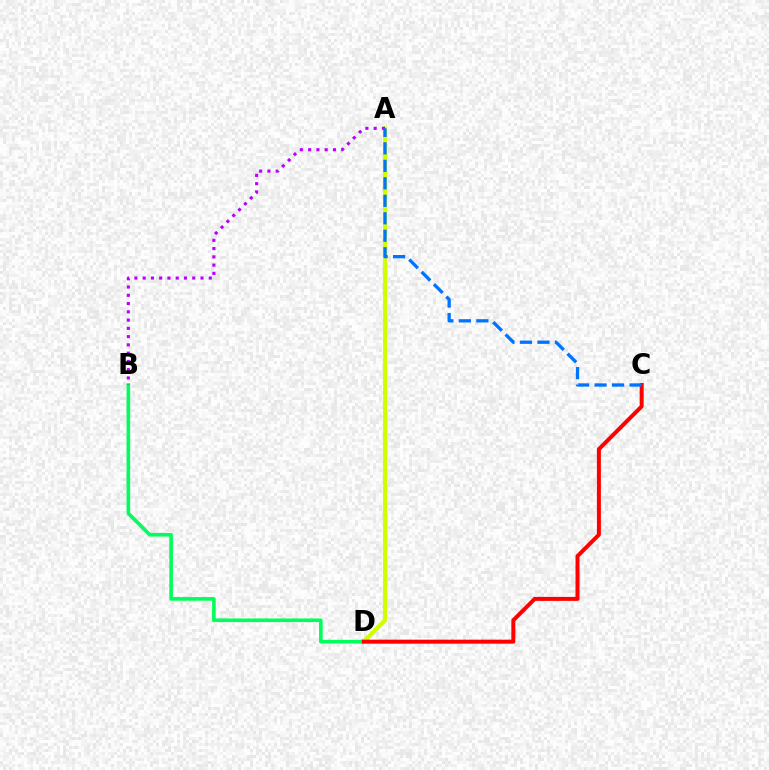{('B', 'D'): [{'color': '#00ff5c', 'line_style': 'solid', 'thickness': 2.6}], ('A', 'D'): [{'color': '#d1ff00', 'line_style': 'solid', 'thickness': 2.97}], ('A', 'B'): [{'color': '#b900ff', 'line_style': 'dotted', 'thickness': 2.25}], ('C', 'D'): [{'color': '#ff0000', 'line_style': 'solid', 'thickness': 2.87}], ('A', 'C'): [{'color': '#0074ff', 'line_style': 'dashed', 'thickness': 2.38}]}